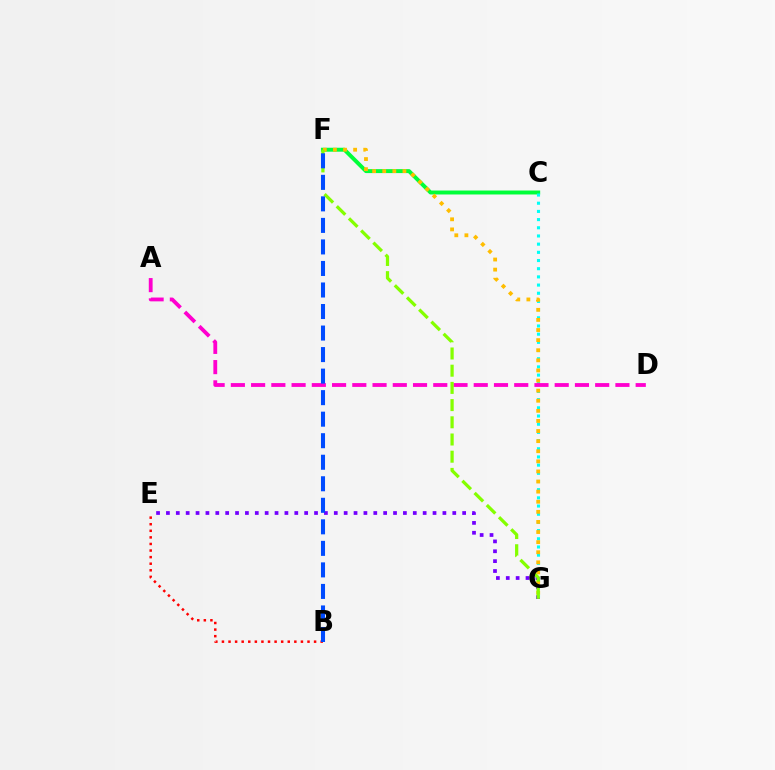{('C', 'F'): [{'color': '#00ff39', 'line_style': 'solid', 'thickness': 2.85}], ('E', 'G'): [{'color': '#7200ff', 'line_style': 'dotted', 'thickness': 2.68}], ('C', 'G'): [{'color': '#00fff6', 'line_style': 'dotted', 'thickness': 2.22}], ('B', 'E'): [{'color': '#ff0000', 'line_style': 'dotted', 'thickness': 1.79}], ('A', 'D'): [{'color': '#ff00cf', 'line_style': 'dashed', 'thickness': 2.75}], ('F', 'G'): [{'color': '#ffbd00', 'line_style': 'dotted', 'thickness': 2.74}, {'color': '#84ff00', 'line_style': 'dashed', 'thickness': 2.34}], ('B', 'F'): [{'color': '#004bff', 'line_style': 'dashed', 'thickness': 2.92}]}